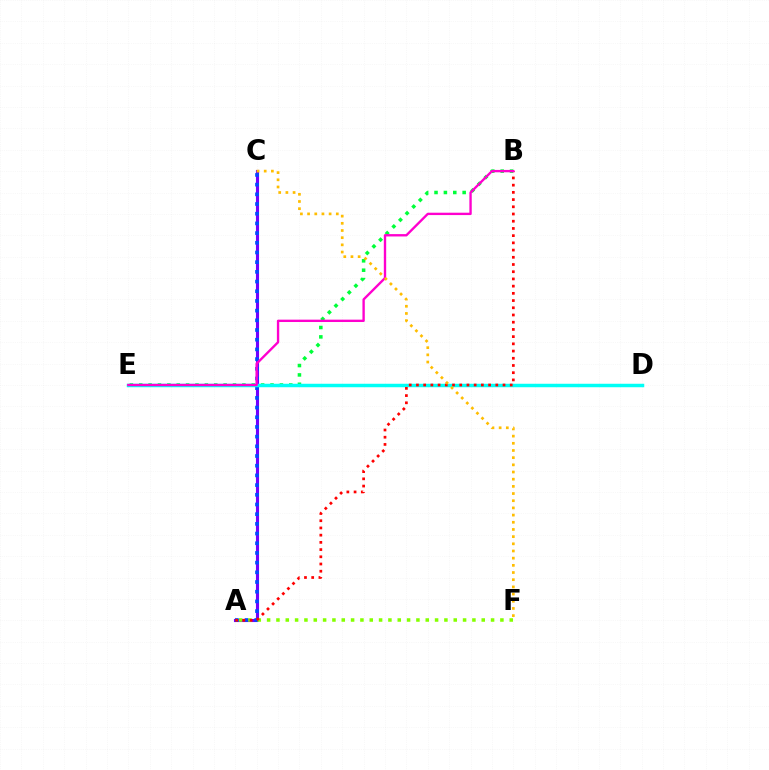{('A', 'C'): [{'color': '#7200ff', 'line_style': 'solid', 'thickness': 2.24}, {'color': '#004bff', 'line_style': 'dotted', 'thickness': 2.63}], ('A', 'F'): [{'color': '#84ff00', 'line_style': 'dotted', 'thickness': 2.54}], ('B', 'E'): [{'color': '#00ff39', 'line_style': 'dotted', 'thickness': 2.55}, {'color': '#ff00cf', 'line_style': 'solid', 'thickness': 1.7}], ('D', 'E'): [{'color': '#00fff6', 'line_style': 'solid', 'thickness': 2.5}], ('A', 'B'): [{'color': '#ff0000', 'line_style': 'dotted', 'thickness': 1.96}], ('C', 'F'): [{'color': '#ffbd00', 'line_style': 'dotted', 'thickness': 1.95}]}